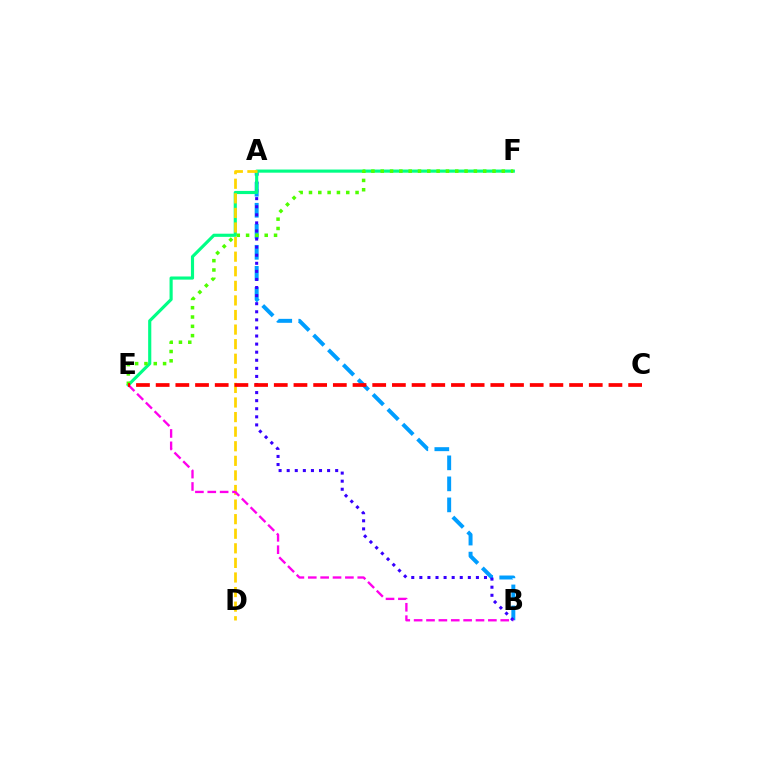{('A', 'B'): [{'color': '#009eff', 'line_style': 'dashed', 'thickness': 2.86}, {'color': '#3700ff', 'line_style': 'dotted', 'thickness': 2.2}], ('E', 'F'): [{'color': '#00ff86', 'line_style': 'solid', 'thickness': 2.27}, {'color': '#4fff00', 'line_style': 'dotted', 'thickness': 2.53}], ('A', 'D'): [{'color': '#ffd500', 'line_style': 'dashed', 'thickness': 1.98}], ('B', 'E'): [{'color': '#ff00ed', 'line_style': 'dashed', 'thickness': 1.68}], ('C', 'E'): [{'color': '#ff0000', 'line_style': 'dashed', 'thickness': 2.67}]}